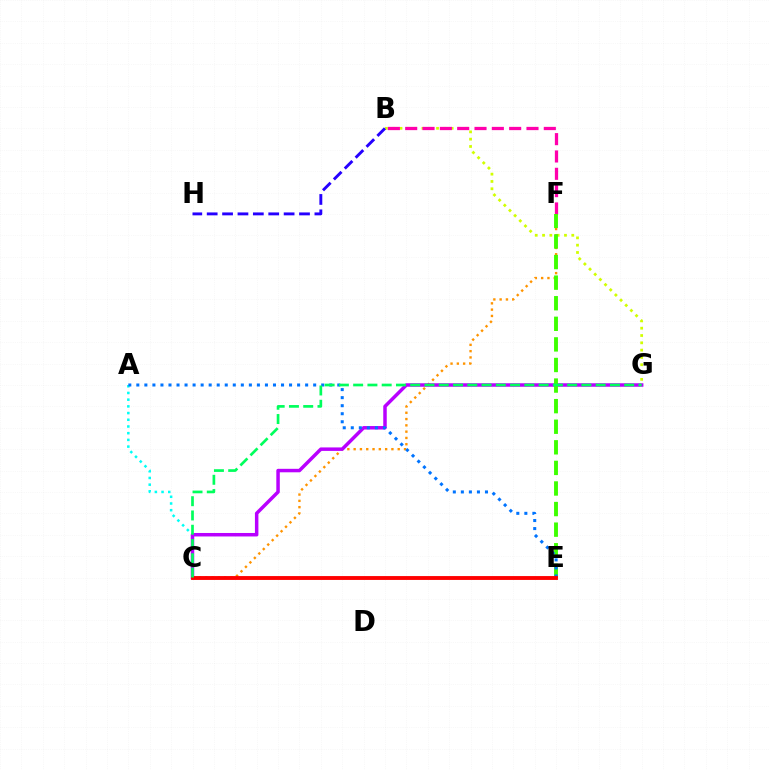{('B', 'G'): [{'color': '#d1ff00', 'line_style': 'dotted', 'thickness': 1.99}], ('A', 'C'): [{'color': '#00fff6', 'line_style': 'dotted', 'thickness': 1.82}], ('B', 'H'): [{'color': '#2500ff', 'line_style': 'dashed', 'thickness': 2.09}], ('B', 'F'): [{'color': '#ff00ac', 'line_style': 'dashed', 'thickness': 2.35}], ('C', 'F'): [{'color': '#ff9400', 'line_style': 'dotted', 'thickness': 1.71}], ('C', 'G'): [{'color': '#b900ff', 'line_style': 'solid', 'thickness': 2.51}, {'color': '#00ff5c', 'line_style': 'dashed', 'thickness': 1.94}], ('E', 'F'): [{'color': '#3dff00', 'line_style': 'dashed', 'thickness': 2.8}], ('A', 'E'): [{'color': '#0074ff', 'line_style': 'dotted', 'thickness': 2.18}], ('C', 'E'): [{'color': '#ff0000', 'line_style': 'solid', 'thickness': 2.78}]}